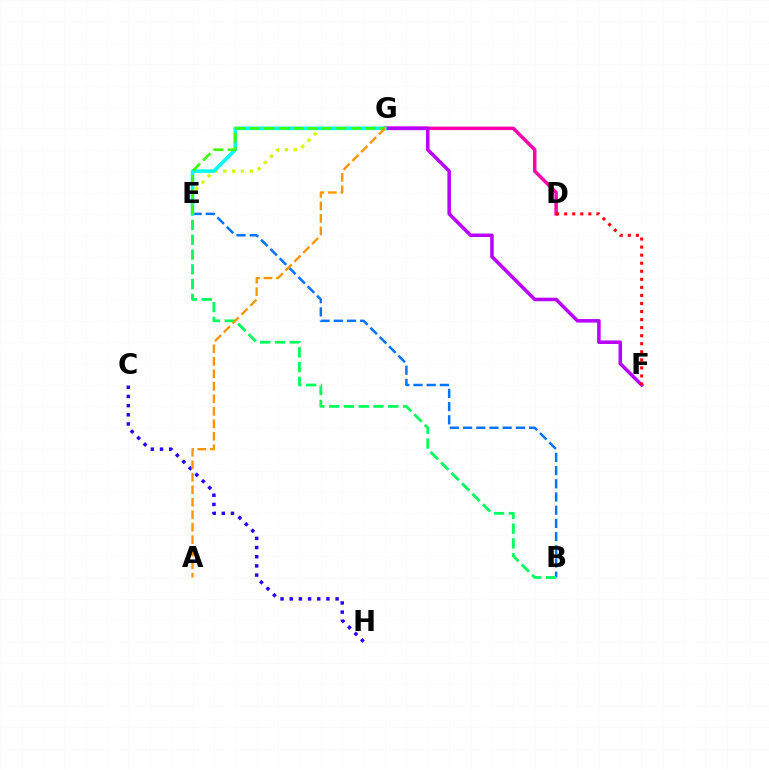{('B', 'E'): [{'color': '#0074ff', 'line_style': 'dashed', 'thickness': 1.79}, {'color': '#00ff5c', 'line_style': 'dashed', 'thickness': 2.01}], ('D', 'G'): [{'color': '#ff00ac', 'line_style': 'solid', 'thickness': 2.5}], ('C', 'H'): [{'color': '#2500ff', 'line_style': 'dotted', 'thickness': 2.49}], ('F', 'G'): [{'color': '#b900ff', 'line_style': 'solid', 'thickness': 2.54}], ('D', 'F'): [{'color': '#ff0000', 'line_style': 'dotted', 'thickness': 2.19}], ('E', 'G'): [{'color': '#d1ff00', 'line_style': 'dotted', 'thickness': 2.39}, {'color': '#00fff6', 'line_style': 'solid', 'thickness': 2.57}, {'color': '#3dff00', 'line_style': 'dashed', 'thickness': 1.97}], ('A', 'G'): [{'color': '#ff9400', 'line_style': 'dashed', 'thickness': 1.7}]}